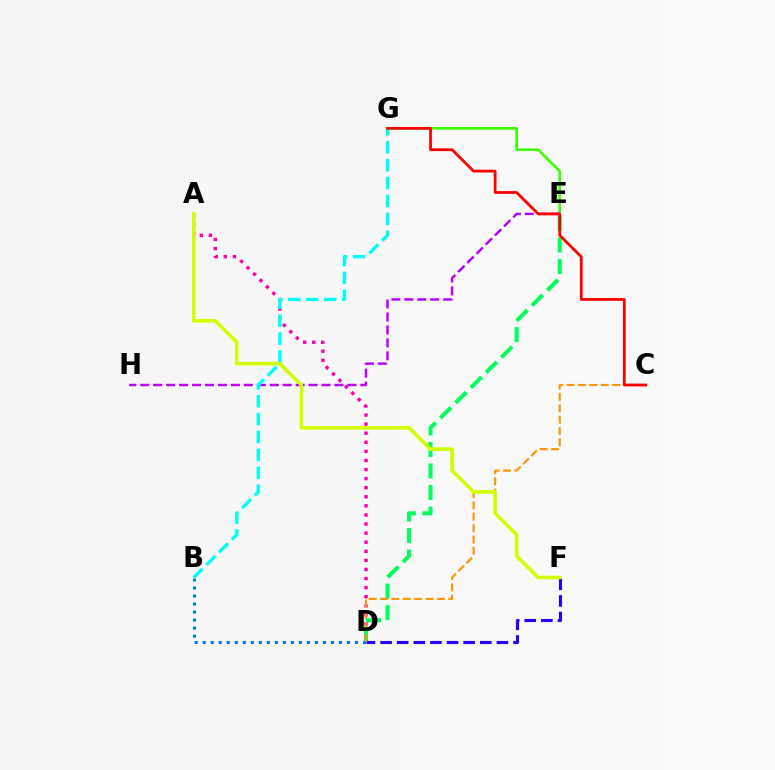{('A', 'D'): [{'color': '#ff00ac', 'line_style': 'dotted', 'thickness': 2.47}], ('D', 'E'): [{'color': '#00ff5c', 'line_style': 'dashed', 'thickness': 2.92}], ('B', 'D'): [{'color': '#0074ff', 'line_style': 'dotted', 'thickness': 2.18}], ('E', 'G'): [{'color': '#3dff00', 'line_style': 'solid', 'thickness': 1.91}], ('D', 'F'): [{'color': '#2500ff', 'line_style': 'dashed', 'thickness': 2.26}], ('E', 'H'): [{'color': '#b900ff', 'line_style': 'dashed', 'thickness': 1.76}], ('C', 'D'): [{'color': '#ff9400', 'line_style': 'dashed', 'thickness': 1.54}], ('B', 'G'): [{'color': '#00fff6', 'line_style': 'dashed', 'thickness': 2.43}], ('A', 'F'): [{'color': '#d1ff00', 'line_style': 'solid', 'thickness': 2.58}], ('C', 'G'): [{'color': '#ff0000', 'line_style': 'solid', 'thickness': 1.99}]}